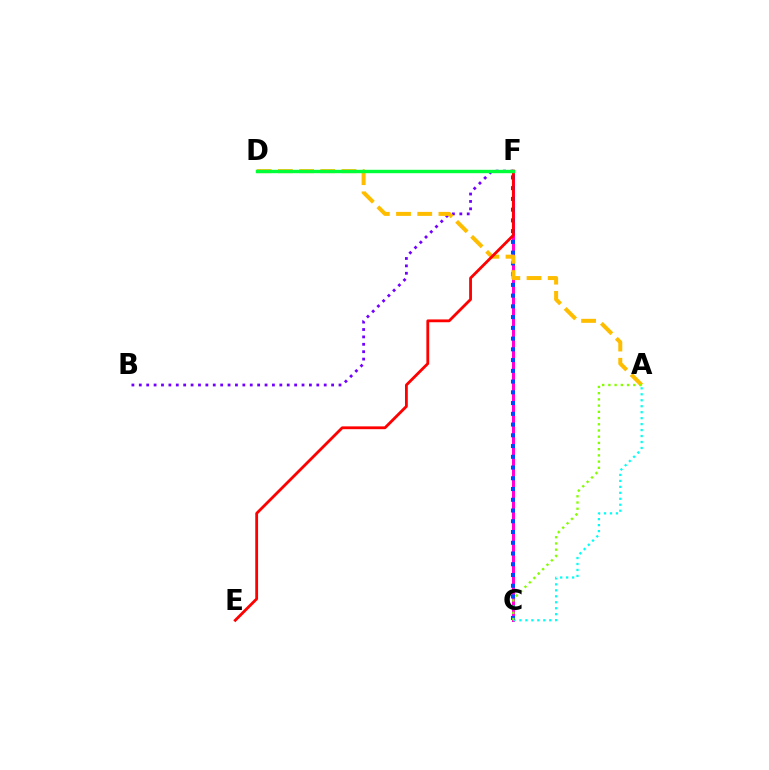{('C', 'F'): [{'color': '#ff00cf', 'line_style': 'solid', 'thickness': 2.17}, {'color': '#004bff', 'line_style': 'dotted', 'thickness': 2.92}], ('A', 'C'): [{'color': '#00fff6', 'line_style': 'dotted', 'thickness': 1.62}, {'color': '#84ff00', 'line_style': 'dotted', 'thickness': 1.69}], ('B', 'F'): [{'color': '#7200ff', 'line_style': 'dotted', 'thickness': 2.01}], ('A', 'D'): [{'color': '#ffbd00', 'line_style': 'dashed', 'thickness': 2.88}], ('E', 'F'): [{'color': '#ff0000', 'line_style': 'solid', 'thickness': 2.03}], ('D', 'F'): [{'color': '#00ff39', 'line_style': 'solid', 'thickness': 2.45}]}